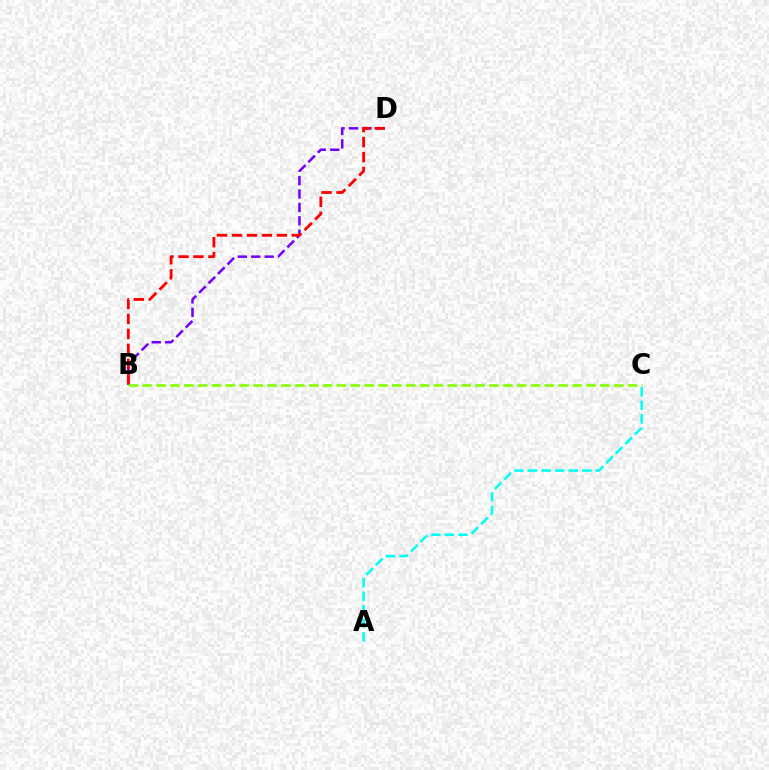{('B', 'D'): [{'color': '#7200ff', 'line_style': 'dashed', 'thickness': 1.82}, {'color': '#ff0000', 'line_style': 'dashed', 'thickness': 2.03}], ('B', 'C'): [{'color': '#84ff00', 'line_style': 'dashed', 'thickness': 1.88}], ('A', 'C'): [{'color': '#00fff6', 'line_style': 'dashed', 'thickness': 1.84}]}